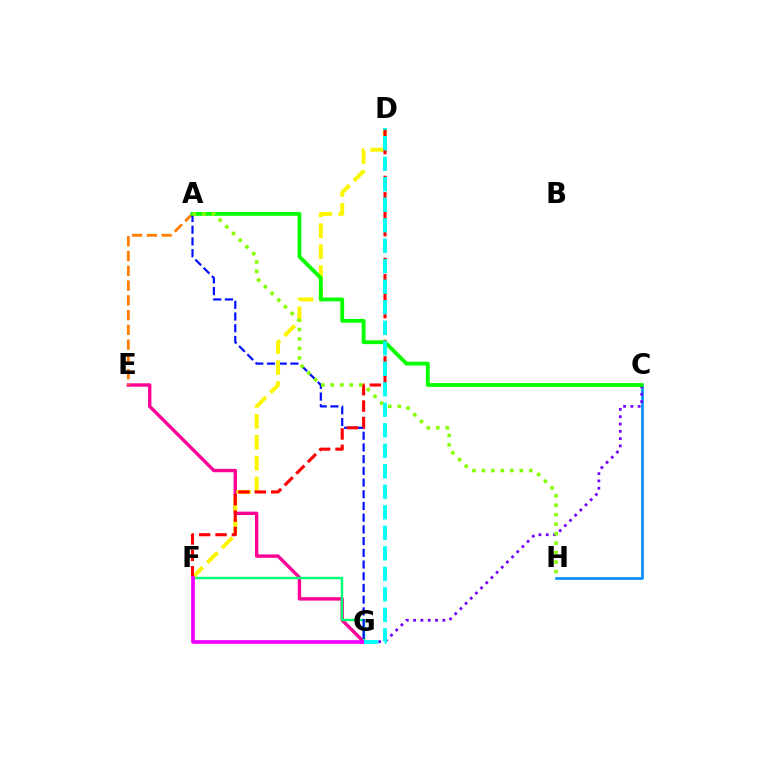{('C', 'H'): [{'color': '#008cff', 'line_style': 'solid', 'thickness': 1.91}], ('E', 'G'): [{'color': '#ff0094', 'line_style': 'solid', 'thickness': 2.44}], ('F', 'G'): [{'color': '#00ff74', 'line_style': 'solid', 'thickness': 1.74}, {'color': '#ee00ff', 'line_style': 'solid', 'thickness': 2.67}], ('A', 'E'): [{'color': '#ff7c00', 'line_style': 'dashed', 'thickness': 2.01}], ('A', 'G'): [{'color': '#0010ff', 'line_style': 'dashed', 'thickness': 1.59}], ('C', 'G'): [{'color': '#7200ff', 'line_style': 'dotted', 'thickness': 1.99}], ('D', 'F'): [{'color': '#fcf500', 'line_style': 'dashed', 'thickness': 2.84}, {'color': '#ff0000', 'line_style': 'dashed', 'thickness': 2.23}], ('A', 'C'): [{'color': '#08ff00', 'line_style': 'solid', 'thickness': 2.76}], ('A', 'H'): [{'color': '#84ff00', 'line_style': 'dotted', 'thickness': 2.58}], ('D', 'G'): [{'color': '#00fff6', 'line_style': 'dashed', 'thickness': 2.79}]}